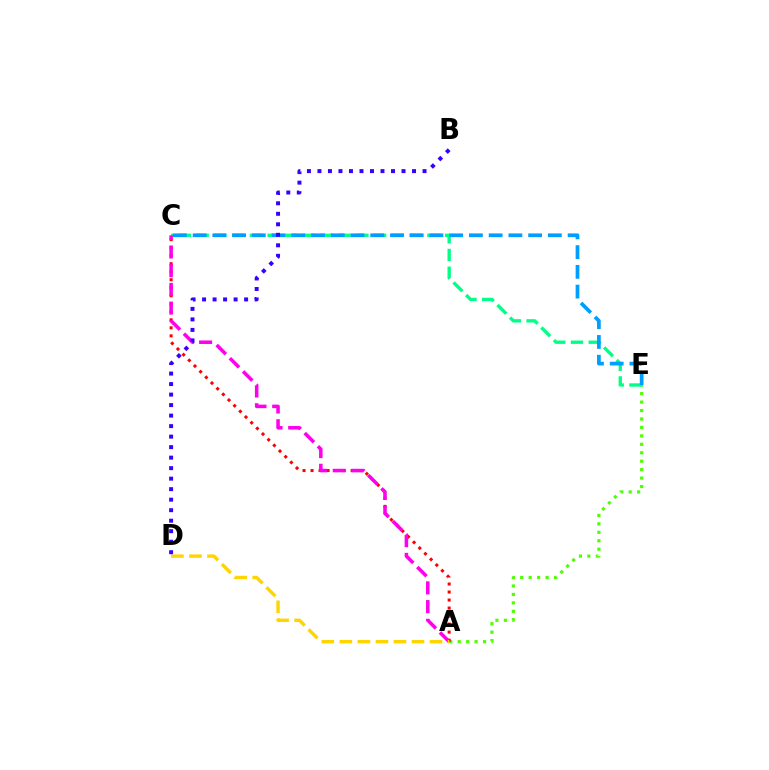{('A', 'E'): [{'color': '#4fff00', 'line_style': 'dotted', 'thickness': 2.29}], ('C', 'E'): [{'color': '#00ff86', 'line_style': 'dashed', 'thickness': 2.41}, {'color': '#009eff', 'line_style': 'dashed', 'thickness': 2.68}], ('A', 'C'): [{'color': '#ff0000', 'line_style': 'dotted', 'thickness': 2.18}, {'color': '#ff00ed', 'line_style': 'dashed', 'thickness': 2.54}], ('A', 'D'): [{'color': '#ffd500', 'line_style': 'dashed', 'thickness': 2.45}], ('B', 'D'): [{'color': '#3700ff', 'line_style': 'dotted', 'thickness': 2.85}]}